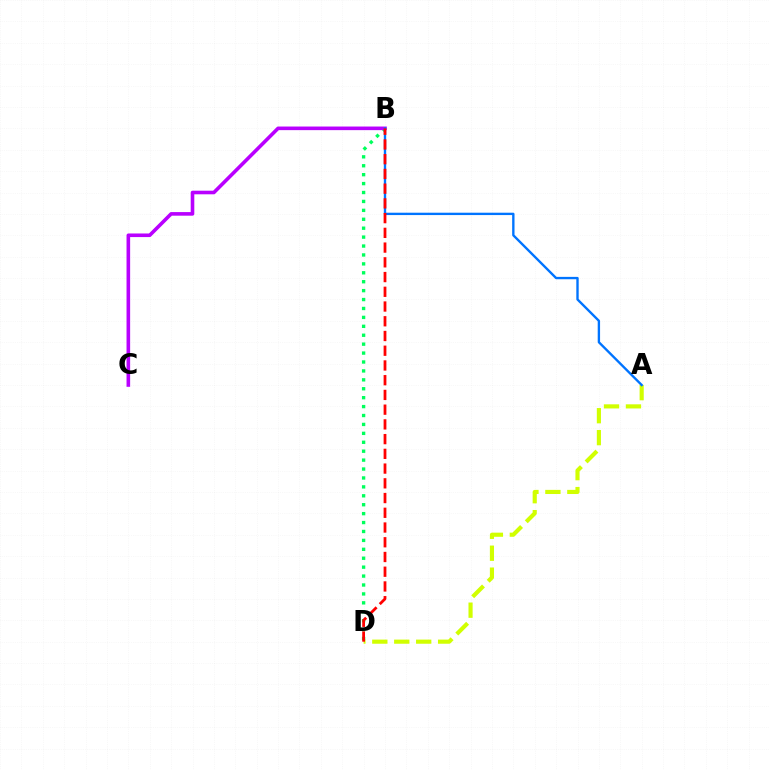{('B', 'D'): [{'color': '#00ff5c', 'line_style': 'dotted', 'thickness': 2.42}, {'color': '#ff0000', 'line_style': 'dashed', 'thickness': 2.0}], ('B', 'C'): [{'color': '#b900ff', 'line_style': 'solid', 'thickness': 2.59}], ('A', 'D'): [{'color': '#d1ff00', 'line_style': 'dashed', 'thickness': 2.98}], ('A', 'B'): [{'color': '#0074ff', 'line_style': 'solid', 'thickness': 1.7}]}